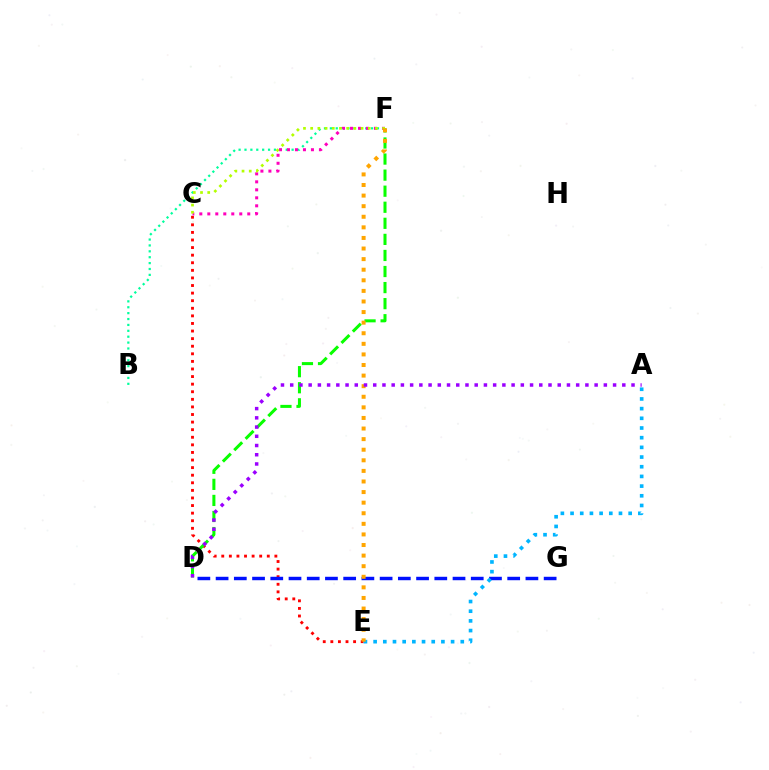{('C', 'E'): [{'color': '#ff0000', 'line_style': 'dotted', 'thickness': 2.06}], ('B', 'F'): [{'color': '#00ff9d', 'line_style': 'dotted', 'thickness': 1.6}], ('D', 'G'): [{'color': '#0010ff', 'line_style': 'dashed', 'thickness': 2.48}], ('A', 'E'): [{'color': '#00b5ff', 'line_style': 'dotted', 'thickness': 2.63}], ('D', 'F'): [{'color': '#08ff00', 'line_style': 'dashed', 'thickness': 2.18}], ('C', 'F'): [{'color': '#ff00bd', 'line_style': 'dotted', 'thickness': 2.17}, {'color': '#b3ff00', 'line_style': 'dotted', 'thickness': 1.96}], ('E', 'F'): [{'color': '#ffa500', 'line_style': 'dotted', 'thickness': 2.88}], ('A', 'D'): [{'color': '#9b00ff', 'line_style': 'dotted', 'thickness': 2.51}]}